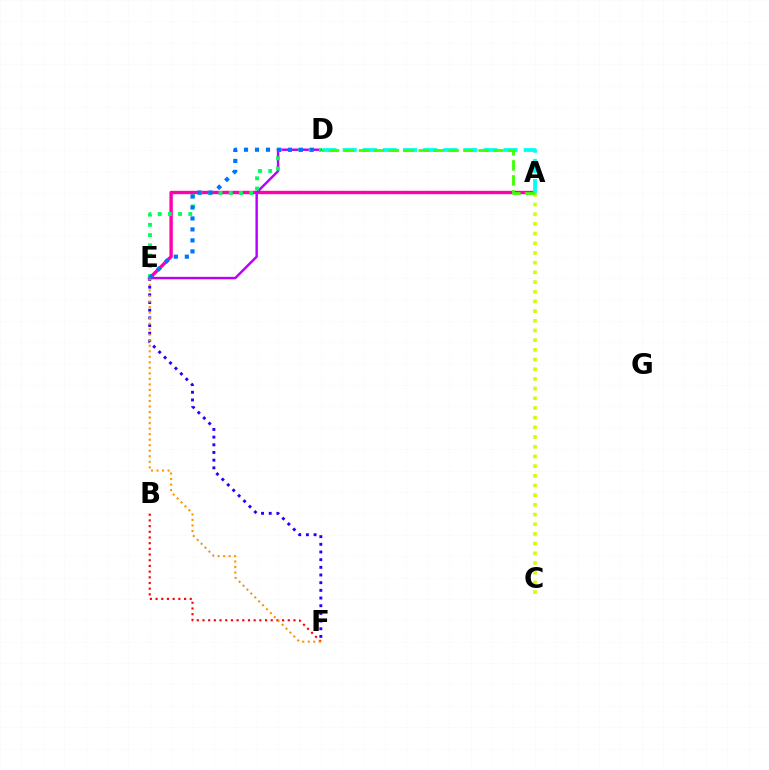{('B', 'F'): [{'color': '#ff0000', 'line_style': 'dotted', 'thickness': 1.55}], ('A', 'E'): [{'color': '#ff00ac', 'line_style': 'solid', 'thickness': 2.44}], ('D', 'E'): [{'color': '#b900ff', 'line_style': 'solid', 'thickness': 1.76}, {'color': '#00ff5c', 'line_style': 'dotted', 'thickness': 2.78}, {'color': '#0074ff', 'line_style': 'dotted', 'thickness': 2.98}], ('A', 'D'): [{'color': '#00fff6', 'line_style': 'dashed', 'thickness': 2.73}, {'color': '#3dff00', 'line_style': 'dashed', 'thickness': 2.03}], ('E', 'F'): [{'color': '#2500ff', 'line_style': 'dotted', 'thickness': 2.09}, {'color': '#ff9400', 'line_style': 'dotted', 'thickness': 1.5}], ('A', 'C'): [{'color': '#d1ff00', 'line_style': 'dotted', 'thickness': 2.63}]}